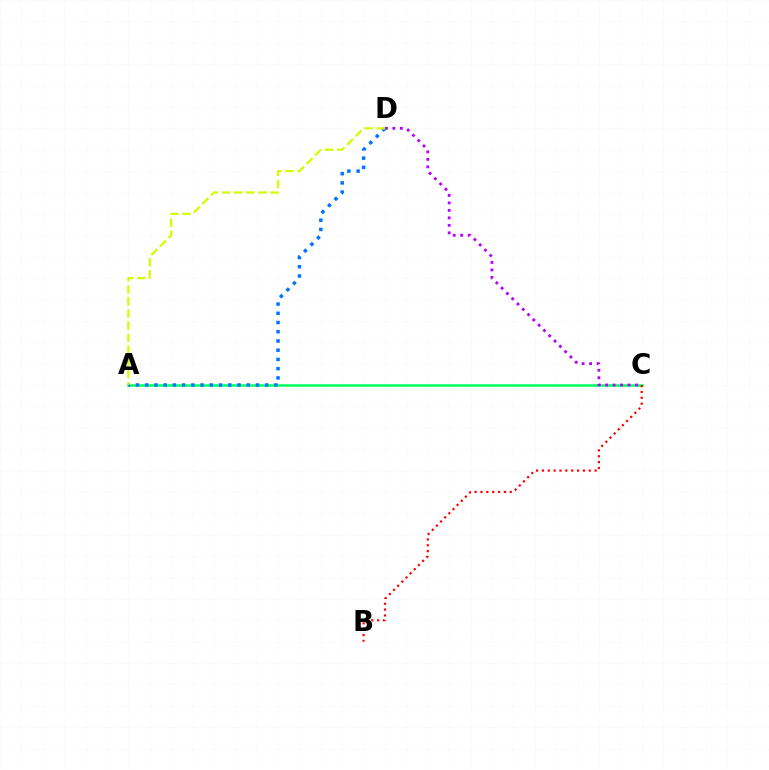{('A', 'C'): [{'color': '#00ff5c', 'line_style': 'solid', 'thickness': 1.8}], ('C', 'D'): [{'color': '#b900ff', 'line_style': 'dotted', 'thickness': 2.03}], ('B', 'C'): [{'color': '#ff0000', 'line_style': 'dotted', 'thickness': 1.59}], ('A', 'D'): [{'color': '#0074ff', 'line_style': 'dotted', 'thickness': 2.51}, {'color': '#d1ff00', 'line_style': 'dashed', 'thickness': 1.65}]}